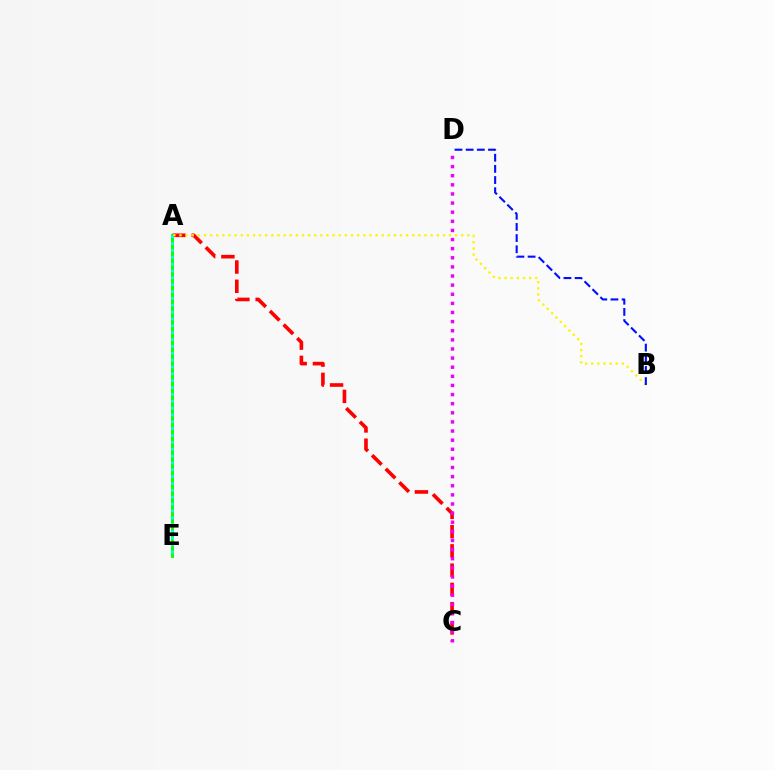{('A', 'C'): [{'color': '#ff0000', 'line_style': 'dashed', 'thickness': 2.62}], ('C', 'D'): [{'color': '#ee00ff', 'line_style': 'dotted', 'thickness': 2.48}], ('A', 'E'): [{'color': '#08ff00', 'line_style': 'solid', 'thickness': 2.1}, {'color': '#00fff6', 'line_style': 'dotted', 'thickness': 1.86}], ('A', 'B'): [{'color': '#fcf500', 'line_style': 'dotted', 'thickness': 1.66}], ('B', 'D'): [{'color': '#0010ff', 'line_style': 'dashed', 'thickness': 1.52}]}